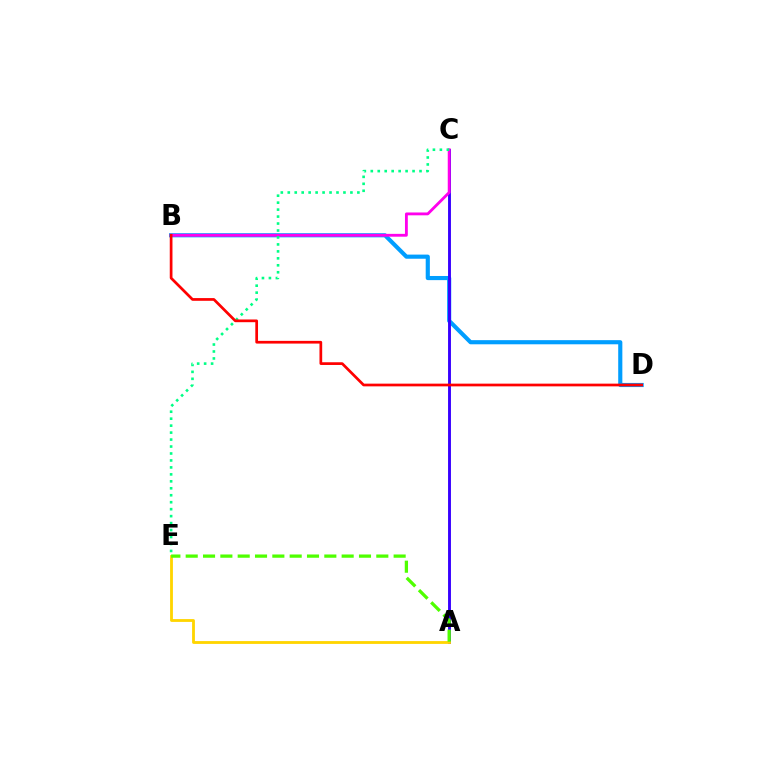{('B', 'D'): [{'color': '#009eff', 'line_style': 'solid', 'thickness': 2.98}, {'color': '#ff0000', 'line_style': 'solid', 'thickness': 1.95}], ('A', 'C'): [{'color': '#3700ff', 'line_style': 'solid', 'thickness': 2.08}], ('B', 'C'): [{'color': '#ff00ed', 'line_style': 'solid', 'thickness': 2.04}], ('C', 'E'): [{'color': '#00ff86', 'line_style': 'dotted', 'thickness': 1.89}], ('A', 'E'): [{'color': '#ffd500', 'line_style': 'solid', 'thickness': 2.03}, {'color': '#4fff00', 'line_style': 'dashed', 'thickness': 2.35}]}